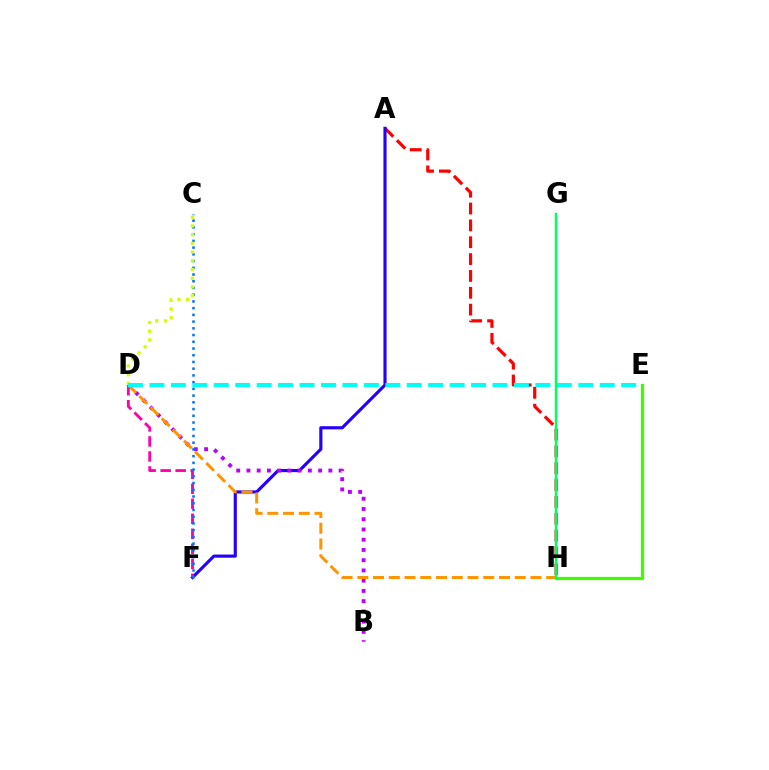{('A', 'H'): [{'color': '#ff0000', 'line_style': 'dashed', 'thickness': 2.29}], ('A', 'F'): [{'color': '#2500ff', 'line_style': 'solid', 'thickness': 2.26}], ('B', 'D'): [{'color': '#b900ff', 'line_style': 'dotted', 'thickness': 2.78}], ('D', 'F'): [{'color': '#ff00ac', 'line_style': 'dashed', 'thickness': 2.04}], ('E', 'H'): [{'color': '#3dff00', 'line_style': 'solid', 'thickness': 2.34}], ('D', 'H'): [{'color': '#ff9400', 'line_style': 'dashed', 'thickness': 2.14}], ('C', 'F'): [{'color': '#0074ff', 'line_style': 'dotted', 'thickness': 1.83}], ('C', 'D'): [{'color': '#d1ff00', 'line_style': 'dotted', 'thickness': 2.37}], ('D', 'E'): [{'color': '#00fff6', 'line_style': 'dashed', 'thickness': 2.91}], ('G', 'H'): [{'color': '#00ff5c', 'line_style': 'solid', 'thickness': 1.79}]}